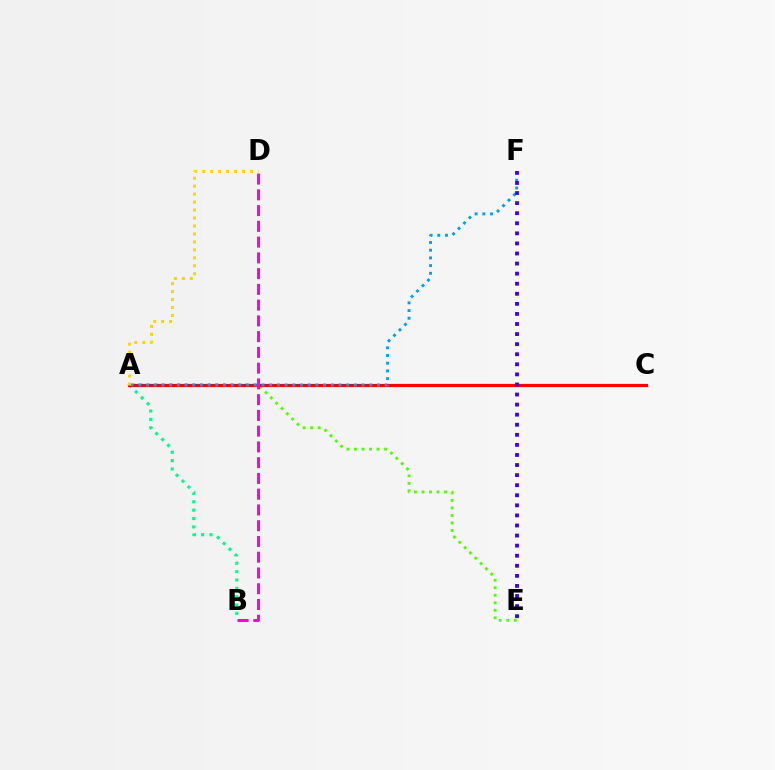{('A', 'B'): [{'color': '#00ff86', 'line_style': 'dotted', 'thickness': 2.27}], ('A', 'E'): [{'color': '#4fff00', 'line_style': 'dotted', 'thickness': 2.04}], ('A', 'C'): [{'color': '#ff0000', 'line_style': 'solid', 'thickness': 2.31}], ('A', 'F'): [{'color': '#009eff', 'line_style': 'dotted', 'thickness': 2.09}], ('B', 'D'): [{'color': '#ff00ed', 'line_style': 'dashed', 'thickness': 2.14}], ('E', 'F'): [{'color': '#3700ff', 'line_style': 'dotted', 'thickness': 2.74}], ('A', 'D'): [{'color': '#ffd500', 'line_style': 'dotted', 'thickness': 2.16}]}